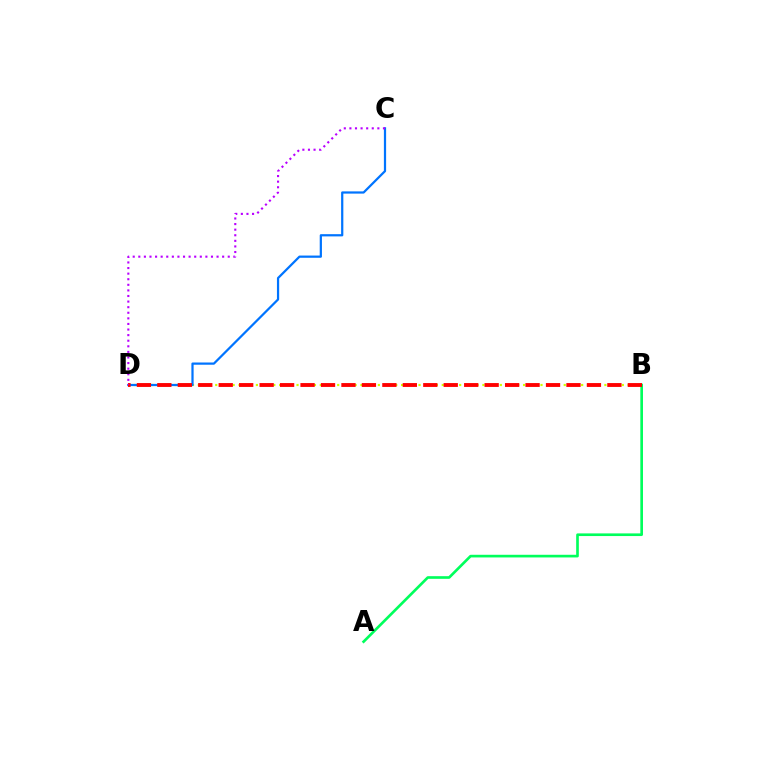{('B', 'D'): [{'color': '#d1ff00', 'line_style': 'dotted', 'thickness': 1.58}, {'color': '#ff0000', 'line_style': 'dashed', 'thickness': 2.78}], ('C', 'D'): [{'color': '#0074ff', 'line_style': 'solid', 'thickness': 1.61}, {'color': '#b900ff', 'line_style': 'dotted', 'thickness': 1.52}], ('A', 'B'): [{'color': '#00ff5c', 'line_style': 'solid', 'thickness': 1.91}]}